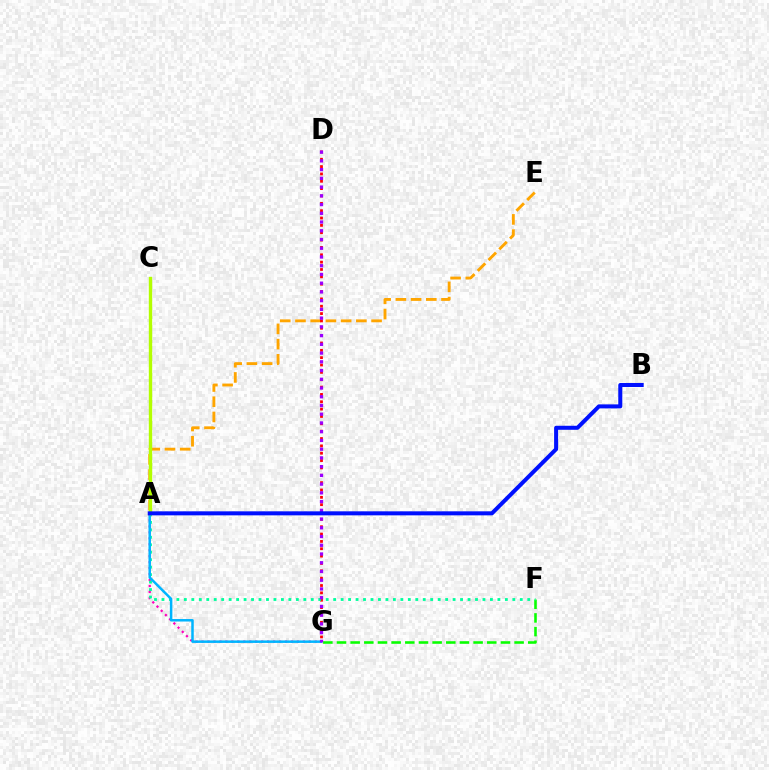{('A', 'G'): [{'color': '#ff00bd', 'line_style': 'dotted', 'thickness': 1.62}, {'color': '#00b5ff', 'line_style': 'solid', 'thickness': 1.8}], ('F', 'G'): [{'color': '#08ff00', 'line_style': 'dashed', 'thickness': 1.86}], ('A', 'E'): [{'color': '#ffa500', 'line_style': 'dashed', 'thickness': 2.07}], ('D', 'G'): [{'color': '#ff0000', 'line_style': 'dotted', 'thickness': 2.0}, {'color': '#9b00ff', 'line_style': 'dotted', 'thickness': 2.37}], ('A', 'F'): [{'color': '#00ff9d', 'line_style': 'dotted', 'thickness': 2.03}], ('A', 'C'): [{'color': '#b3ff00', 'line_style': 'solid', 'thickness': 2.44}], ('A', 'B'): [{'color': '#0010ff', 'line_style': 'solid', 'thickness': 2.89}]}